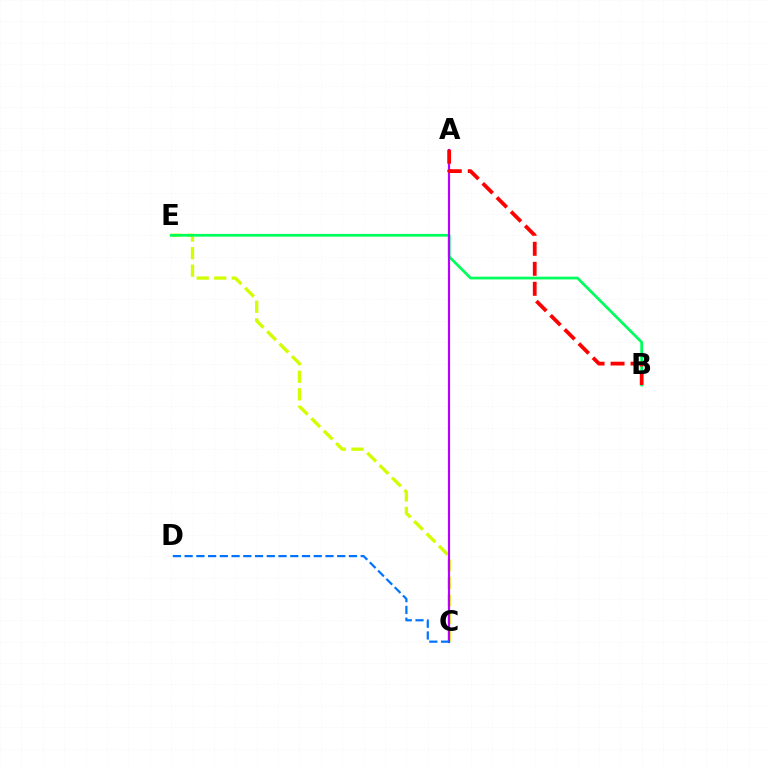{('C', 'E'): [{'color': '#d1ff00', 'line_style': 'dashed', 'thickness': 2.38}], ('B', 'E'): [{'color': '#00ff5c', 'line_style': 'solid', 'thickness': 1.98}], ('A', 'C'): [{'color': '#b900ff', 'line_style': 'solid', 'thickness': 1.57}], ('A', 'B'): [{'color': '#ff0000', 'line_style': 'dashed', 'thickness': 2.72}], ('C', 'D'): [{'color': '#0074ff', 'line_style': 'dashed', 'thickness': 1.59}]}